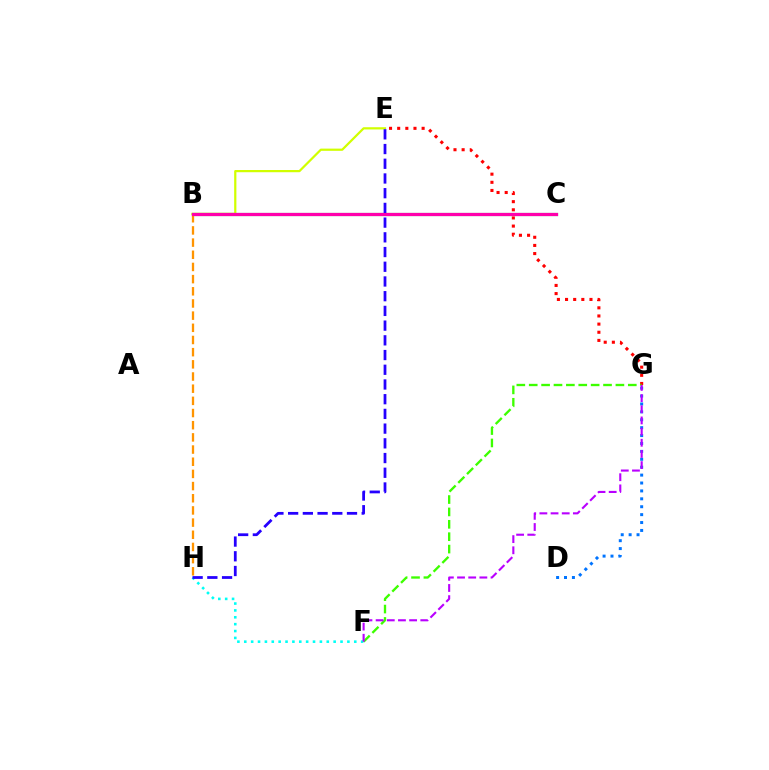{('F', 'H'): [{'color': '#00fff6', 'line_style': 'dotted', 'thickness': 1.87}], ('B', 'E'): [{'color': '#d1ff00', 'line_style': 'solid', 'thickness': 1.6}], ('B', 'C'): [{'color': '#00ff5c', 'line_style': 'solid', 'thickness': 2.27}, {'color': '#ff00ac', 'line_style': 'solid', 'thickness': 2.32}], ('E', 'G'): [{'color': '#ff0000', 'line_style': 'dotted', 'thickness': 2.21}], ('D', 'G'): [{'color': '#0074ff', 'line_style': 'dotted', 'thickness': 2.15}], ('F', 'G'): [{'color': '#3dff00', 'line_style': 'dashed', 'thickness': 1.68}, {'color': '#b900ff', 'line_style': 'dashed', 'thickness': 1.52}], ('B', 'H'): [{'color': '#ff9400', 'line_style': 'dashed', 'thickness': 1.65}], ('E', 'H'): [{'color': '#2500ff', 'line_style': 'dashed', 'thickness': 2.0}]}